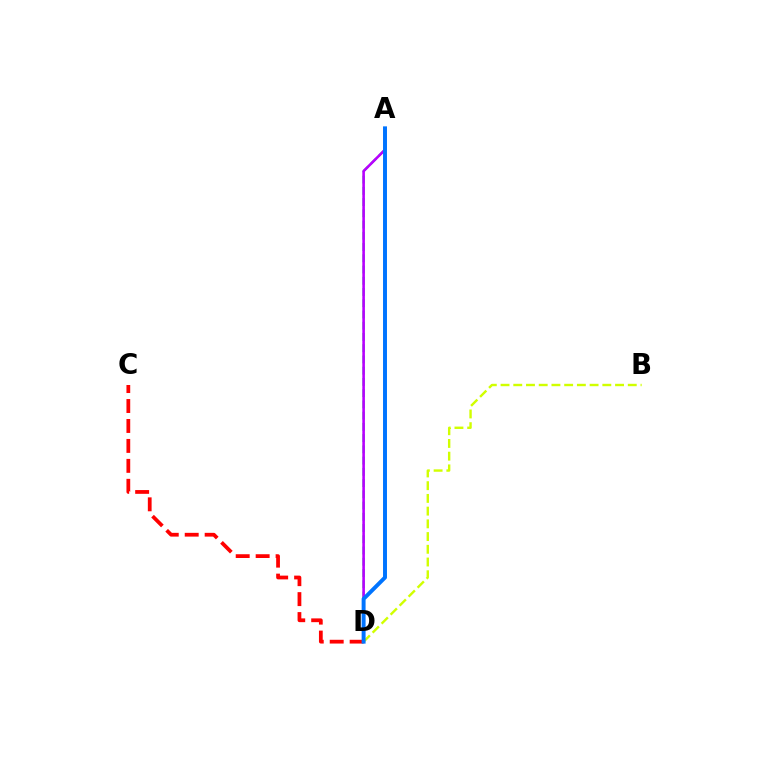{('A', 'D'): [{'color': '#00ff5c', 'line_style': 'dashed', 'thickness': 1.53}, {'color': '#b900ff', 'line_style': 'solid', 'thickness': 1.87}, {'color': '#0074ff', 'line_style': 'solid', 'thickness': 2.84}], ('C', 'D'): [{'color': '#ff0000', 'line_style': 'dashed', 'thickness': 2.71}], ('B', 'D'): [{'color': '#d1ff00', 'line_style': 'dashed', 'thickness': 1.73}]}